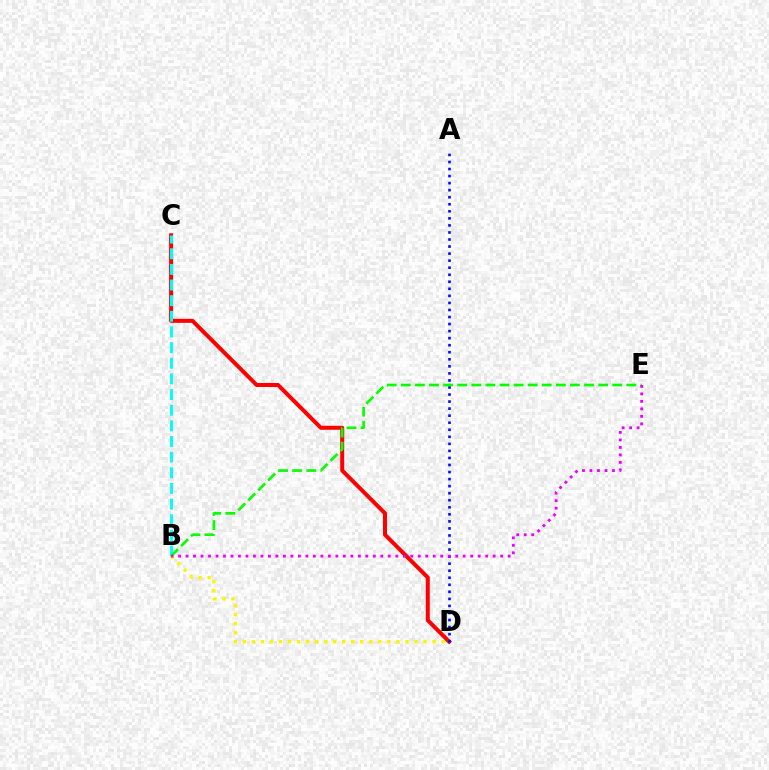{('C', 'D'): [{'color': '#ff0000', 'line_style': 'solid', 'thickness': 2.89}], ('B', 'C'): [{'color': '#00fff6', 'line_style': 'dashed', 'thickness': 2.13}], ('A', 'D'): [{'color': '#0010ff', 'line_style': 'dotted', 'thickness': 1.91}], ('B', 'D'): [{'color': '#fcf500', 'line_style': 'dotted', 'thickness': 2.45}], ('B', 'E'): [{'color': '#08ff00', 'line_style': 'dashed', 'thickness': 1.91}, {'color': '#ee00ff', 'line_style': 'dotted', 'thickness': 2.04}]}